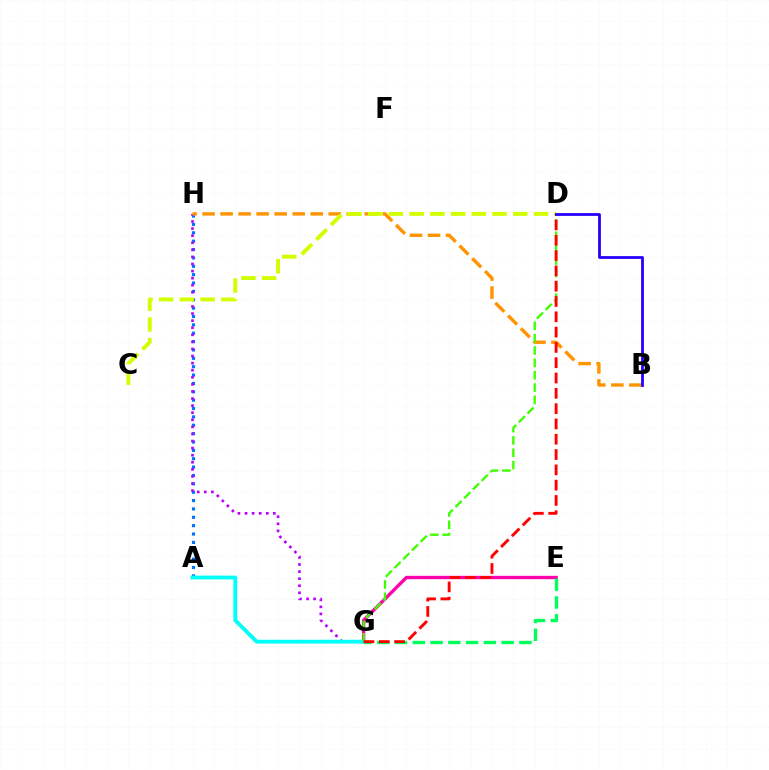{('E', 'G'): [{'color': '#ff00ac', 'line_style': 'solid', 'thickness': 2.41}, {'color': '#00ff5c', 'line_style': 'dashed', 'thickness': 2.41}], ('A', 'H'): [{'color': '#0074ff', 'line_style': 'dotted', 'thickness': 2.27}], ('G', 'H'): [{'color': '#b900ff', 'line_style': 'dotted', 'thickness': 1.92}], ('A', 'G'): [{'color': '#00fff6', 'line_style': 'solid', 'thickness': 2.76}], ('B', 'H'): [{'color': '#ff9400', 'line_style': 'dashed', 'thickness': 2.45}], ('D', 'G'): [{'color': '#3dff00', 'line_style': 'dashed', 'thickness': 1.68}, {'color': '#ff0000', 'line_style': 'dashed', 'thickness': 2.08}], ('C', 'D'): [{'color': '#d1ff00', 'line_style': 'dashed', 'thickness': 2.82}], ('B', 'D'): [{'color': '#2500ff', 'line_style': 'solid', 'thickness': 2.0}]}